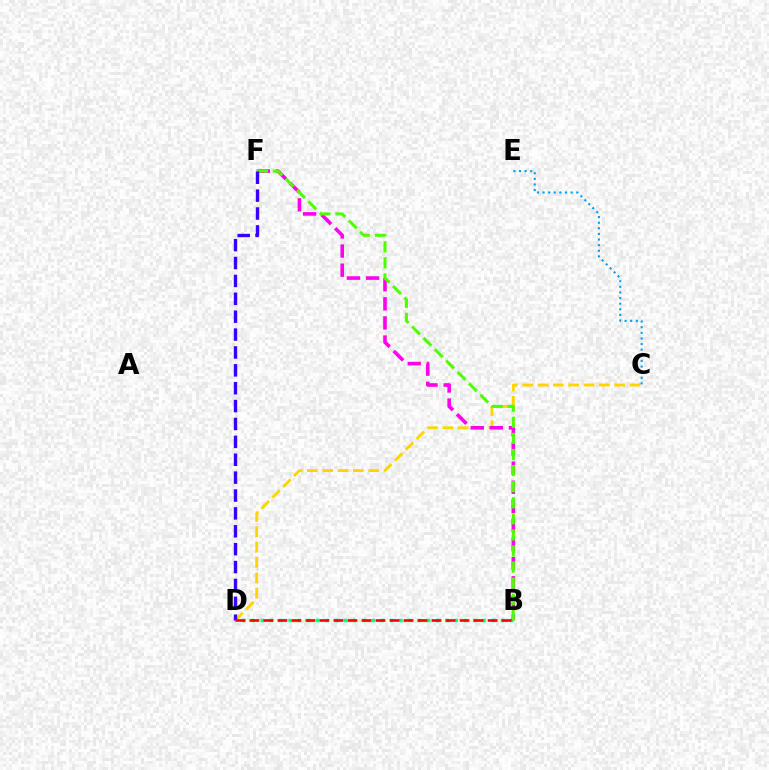{('B', 'D'): [{'color': '#00ff86', 'line_style': 'dotted', 'thickness': 2.51}, {'color': '#ff0000', 'line_style': 'dashed', 'thickness': 1.9}], ('C', 'D'): [{'color': '#ffd500', 'line_style': 'dashed', 'thickness': 2.08}], ('B', 'F'): [{'color': '#ff00ed', 'line_style': 'dashed', 'thickness': 2.6}, {'color': '#4fff00', 'line_style': 'dashed', 'thickness': 2.18}], ('D', 'F'): [{'color': '#3700ff', 'line_style': 'dashed', 'thickness': 2.43}], ('C', 'E'): [{'color': '#009eff', 'line_style': 'dotted', 'thickness': 1.53}]}